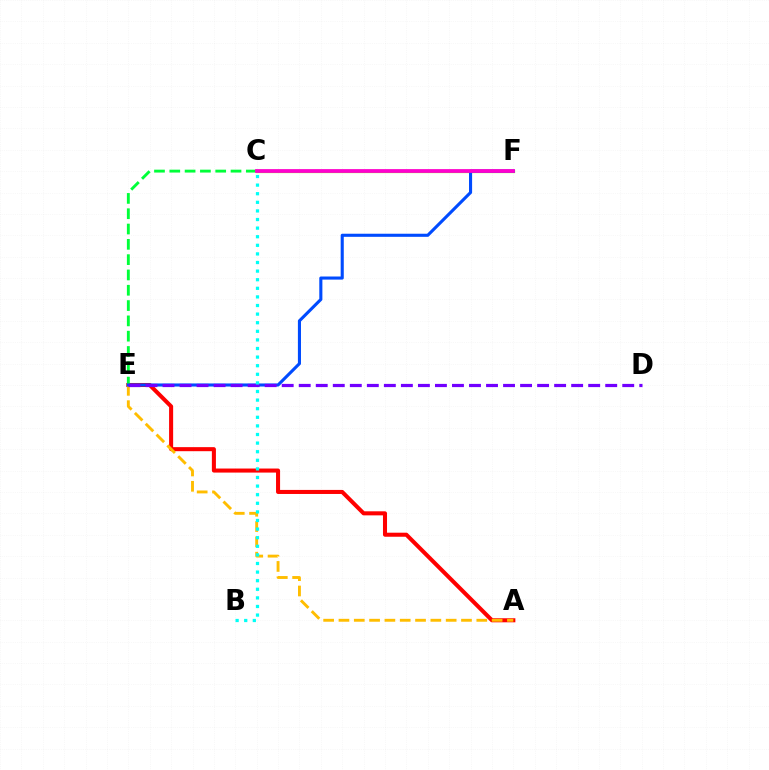{('A', 'E'): [{'color': '#ff0000', 'line_style': 'solid', 'thickness': 2.92}, {'color': '#ffbd00', 'line_style': 'dashed', 'thickness': 2.08}], ('C', 'F'): [{'color': '#84ff00', 'line_style': 'solid', 'thickness': 2.33}, {'color': '#ff00cf', 'line_style': 'solid', 'thickness': 2.71}], ('C', 'E'): [{'color': '#00ff39', 'line_style': 'dashed', 'thickness': 2.08}], ('E', 'F'): [{'color': '#004bff', 'line_style': 'solid', 'thickness': 2.23}], ('D', 'E'): [{'color': '#7200ff', 'line_style': 'dashed', 'thickness': 2.31}], ('B', 'C'): [{'color': '#00fff6', 'line_style': 'dotted', 'thickness': 2.34}]}